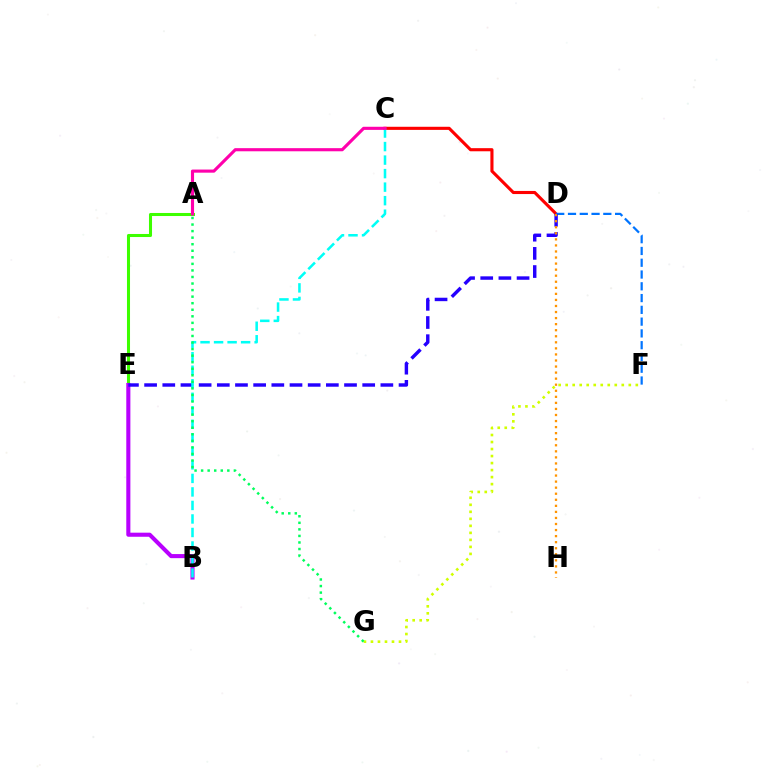{('A', 'E'): [{'color': '#3dff00', 'line_style': 'solid', 'thickness': 2.19}], ('C', 'D'): [{'color': '#ff0000', 'line_style': 'solid', 'thickness': 2.24}], ('B', 'E'): [{'color': '#b900ff', 'line_style': 'solid', 'thickness': 2.94}], ('D', 'F'): [{'color': '#0074ff', 'line_style': 'dashed', 'thickness': 1.6}], ('D', 'E'): [{'color': '#2500ff', 'line_style': 'dashed', 'thickness': 2.47}], ('F', 'G'): [{'color': '#d1ff00', 'line_style': 'dotted', 'thickness': 1.91}], ('B', 'C'): [{'color': '#00fff6', 'line_style': 'dashed', 'thickness': 1.84}], ('A', 'G'): [{'color': '#00ff5c', 'line_style': 'dotted', 'thickness': 1.78}], ('A', 'C'): [{'color': '#ff00ac', 'line_style': 'solid', 'thickness': 2.25}], ('D', 'H'): [{'color': '#ff9400', 'line_style': 'dotted', 'thickness': 1.65}]}